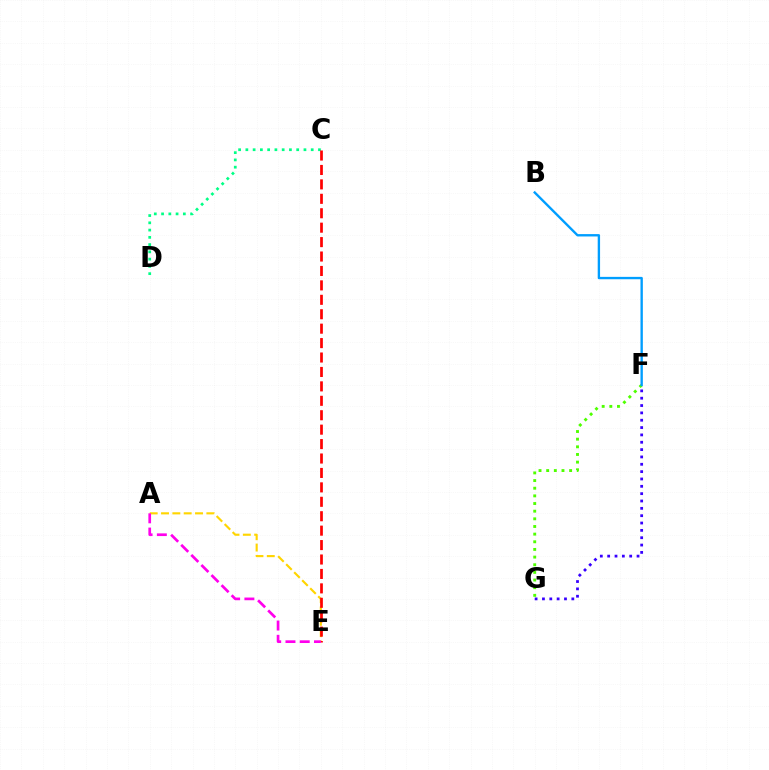{('C', 'D'): [{'color': '#00ff86', 'line_style': 'dotted', 'thickness': 1.97}], ('A', 'E'): [{'color': '#ffd500', 'line_style': 'dashed', 'thickness': 1.54}, {'color': '#ff00ed', 'line_style': 'dashed', 'thickness': 1.94}], ('C', 'E'): [{'color': '#ff0000', 'line_style': 'dashed', 'thickness': 1.96}], ('F', 'G'): [{'color': '#3700ff', 'line_style': 'dotted', 'thickness': 2.0}, {'color': '#4fff00', 'line_style': 'dotted', 'thickness': 2.08}], ('B', 'F'): [{'color': '#009eff', 'line_style': 'solid', 'thickness': 1.7}]}